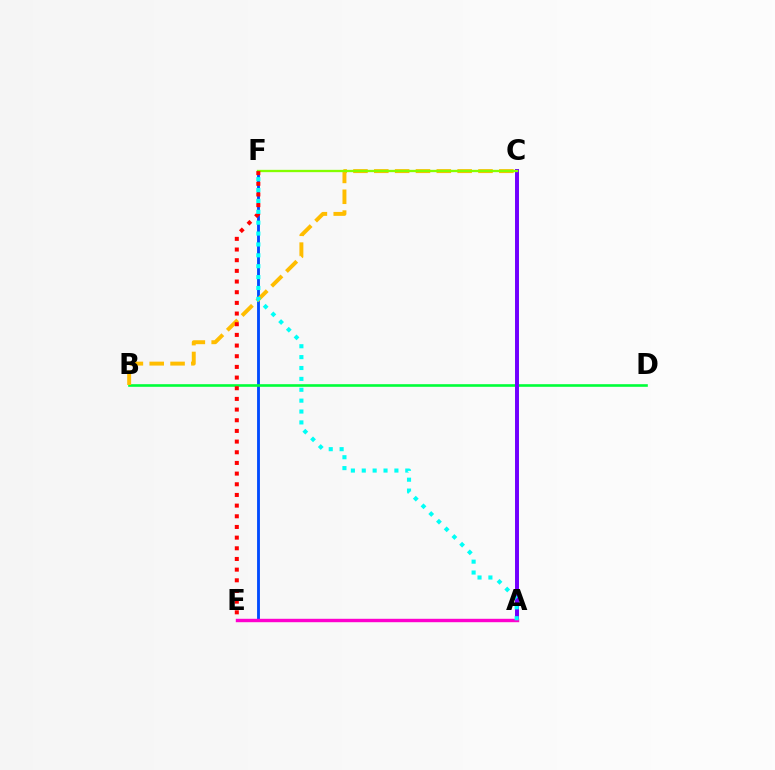{('E', 'F'): [{'color': '#004bff', 'line_style': 'solid', 'thickness': 2.06}, {'color': '#ff0000', 'line_style': 'dotted', 'thickness': 2.9}], ('B', 'D'): [{'color': '#00ff39', 'line_style': 'solid', 'thickness': 1.89}], ('A', 'C'): [{'color': '#7200ff', 'line_style': 'solid', 'thickness': 2.85}], ('A', 'E'): [{'color': '#ff00cf', 'line_style': 'solid', 'thickness': 2.46}], ('B', 'C'): [{'color': '#ffbd00', 'line_style': 'dashed', 'thickness': 2.83}], ('C', 'F'): [{'color': '#84ff00', 'line_style': 'solid', 'thickness': 1.67}], ('A', 'F'): [{'color': '#00fff6', 'line_style': 'dotted', 'thickness': 2.96}]}